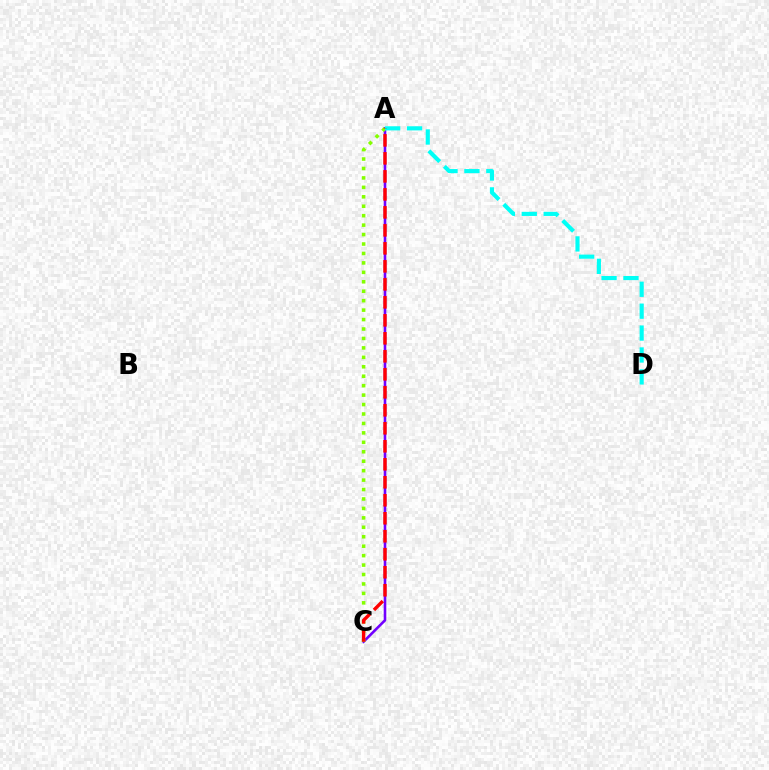{('A', 'C'): [{'color': '#7200ff', 'line_style': 'solid', 'thickness': 1.87}, {'color': '#84ff00', 'line_style': 'dotted', 'thickness': 2.57}, {'color': '#ff0000', 'line_style': 'dashed', 'thickness': 2.44}], ('A', 'D'): [{'color': '#00fff6', 'line_style': 'dashed', 'thickness': 2.98}]}